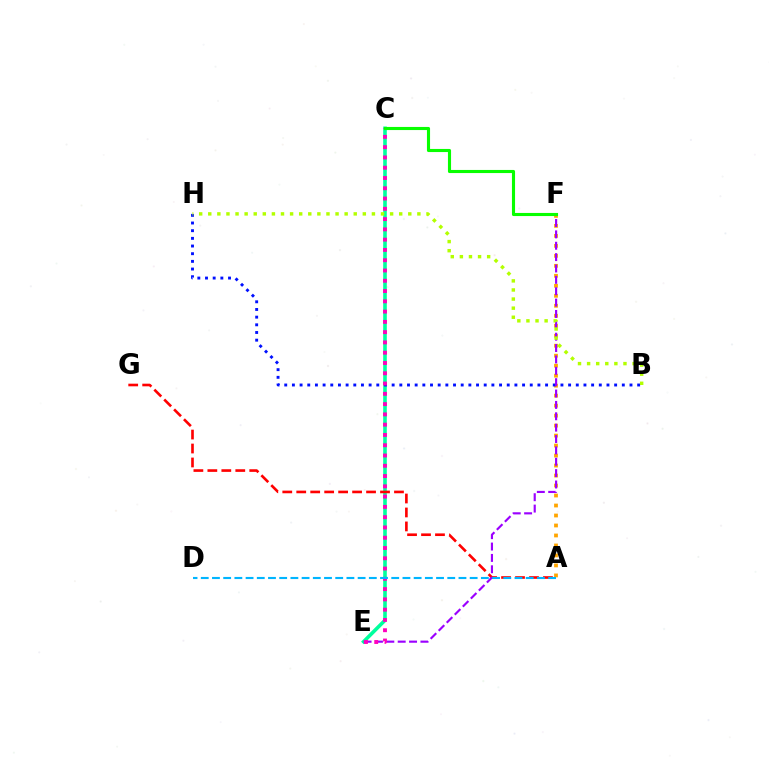{('A', 'F'): [{'color': '#ffa500', 'line_style': 'dotted', 'thickness': 2.71}], ('C', 'E'): [{'color': '#00ff9d', 'line_style': 'solid', 'thickness': 2.6}, {'color': '#ff00bd', 'line_style': 'dotted', 'thickness': 2.79}], ('B', 'H'): [{'color': '#0010ff', 'line_style': 'dotted', 'thickness': 2.08}, {'color': '#b3ff00', 'line_style': 'dotted', 'thickness': 2.47}], ('A', 'G'): [{'color': '#ff0000', 'line_style': 'dashed', 'thickness': 1.9}], ('E', 'F'): [{'color': '#9b00ff', 'line_style': 'dashed', 'thickness': 1.54}], ('A', 'D'): [{'color': '#00b5ff', 'line_style': 'dashed', 'thickness': 1.52}], ('C', 'F'): [{'color': '#08ff00', 'line_style': 'solid', 'thickness': 2.24}]}